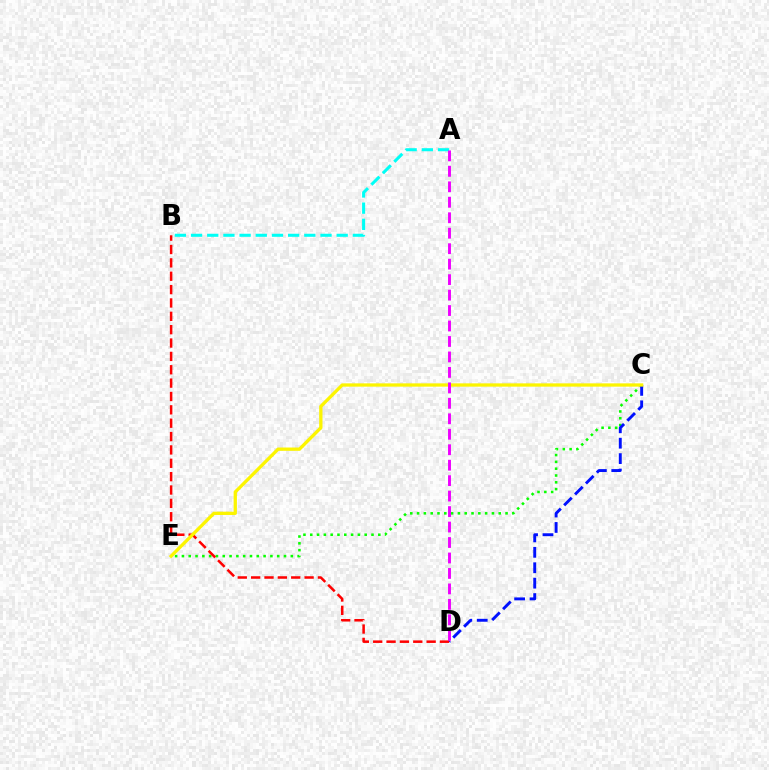{('A', 'B'): [{'color': '#00fff6', 'line_style': 'dashed', 'thickness': 2.2}], ('C', 'E'): [{'color': '#08ff00', 'line_style': 'dotted', 'thickness': 1.85}, {'color': '#fcf500', 'line_style': 'solid', 'thickness': 2.37}], ('C', 'D'): [{'color': '#0010ff', 'line_style': 'dashed', 'thickness': 2.09}], ('B', 'D'): [{'color': '#ff0000', 'line_style': 'dashed', 'thickness': 1.82}], ('A', 'D'): [{'color': '#ee00ff', 'line_style': 'dashed', 'thickness': 2.1}]}